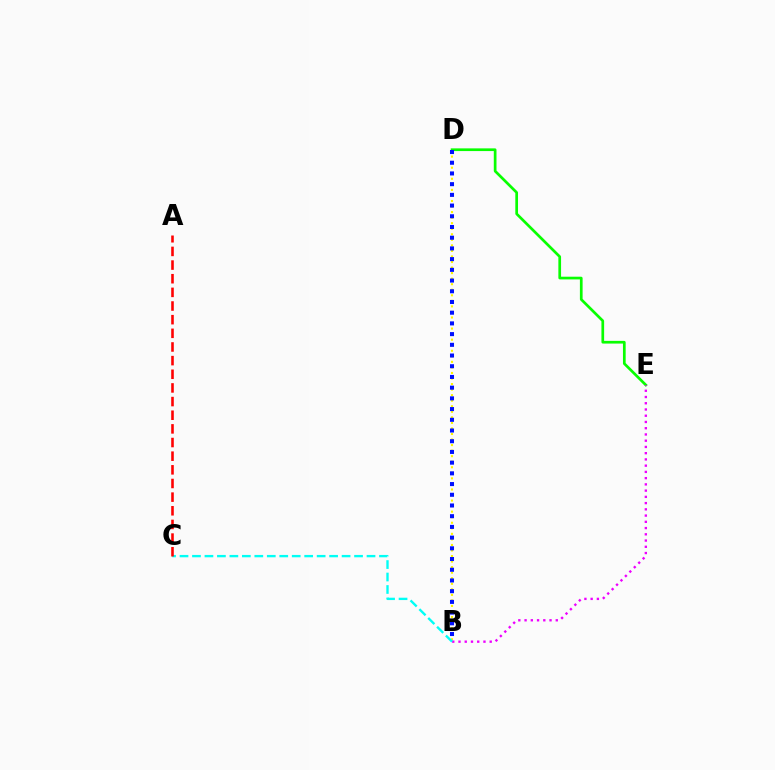{('B', 'D'): [{'color': '#fcf500', 'line_style': 'dotted', 'thickness': 1.51}, {'color': '#0010ff', 'line_style': 'dotted', 'thickness': 2.91}], ('D', 'E'): [{'color': '#08ff00', 'line_style': 'solid', 'thickness': 1.94}], ('B', 'E'): [{'color': '#ee00ff', 'line_style': 'dotted', 'thickness': 1.7}], ('B', 'C'): [{'color': '#00fff6', 'line_style': 'dashed', 'thickness': 1.69}], ('A', 'C'): [{'color': '#ff0000', 'line_style': 'dashed', 'thickness': 1.85}]}